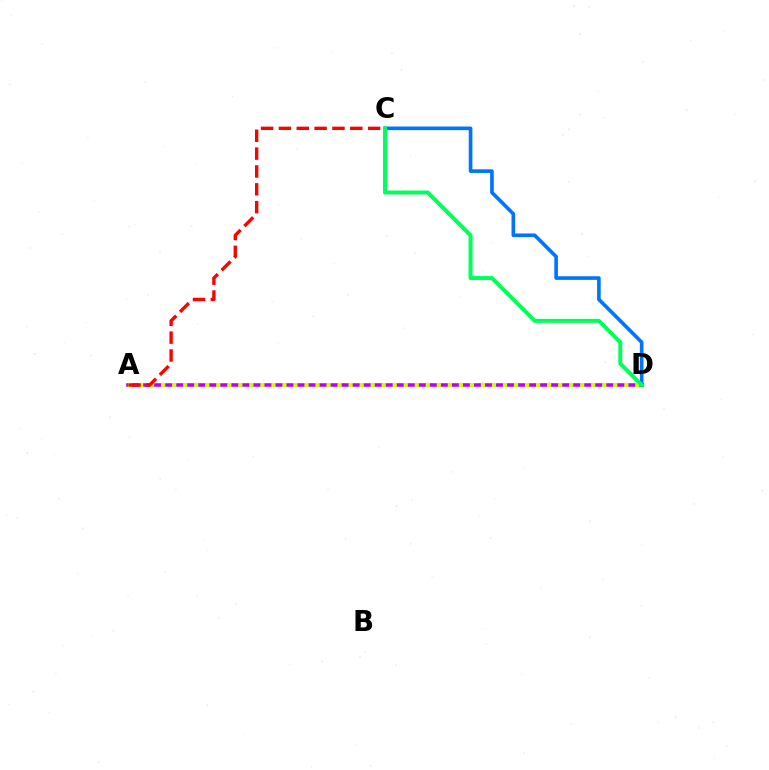{('A', 'D'): [{'color': '#b900ff', 'line_style': 'solid', 'thickness': 2.56}, {'color': '#d1ff00', 'line_style': 'dotted', 'thickness': 3.0}], ('C', 'D'): [{'color': '#0074ff', 'line_style': 'solid', 'thickness': 2.62}, {'color': '#00ff5c', 'line_style': 'solid', 'thickness': 2.86}], ('A', 'C'): [{'color': '#ff0000', 'line_style': 'dashed', 'thickness': 2.42}]}